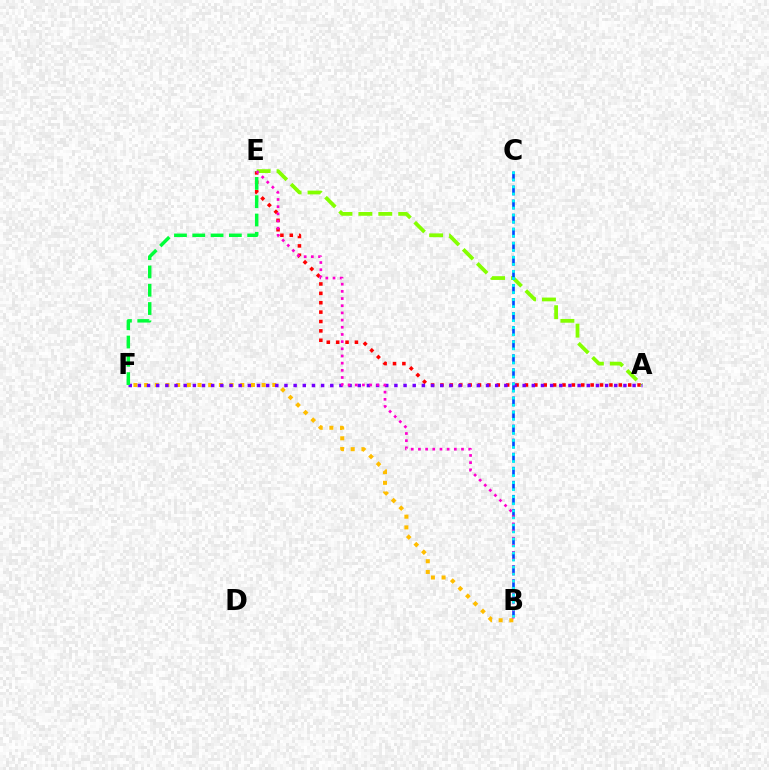{('A', 'E'): [{'color': '#ff0000', 'line_style': 'dotted', 'thickness': 2.55}, {'color': '#84ff00', 'line_style': 'dashed', 'thickness': 2.7}], ('B', 'F'): [{'color': '#ffbd00', 'line_style': 'dotted', 'thickness': 2.9}], ('B', 'C'): [{'color': '#004bff', 'line_style': 'dashed', 'thickness': 1.91}, {'color': '#00fff6', 'line_style': 'dotted', 'thickness': 1.91}], ('A', 'F'): [{'color': '#7200ff', 'line_style': 'dotted', 'thickness': 2.49}], ('E', 'F'): [{'color': '#00ff39', 'line_style': 'dashed', 'thickness': 2.49}], ('B', 'E'): [{'color': '#ff00cf', 'line_style': 'dotted', 'thickness': 1.95}]}